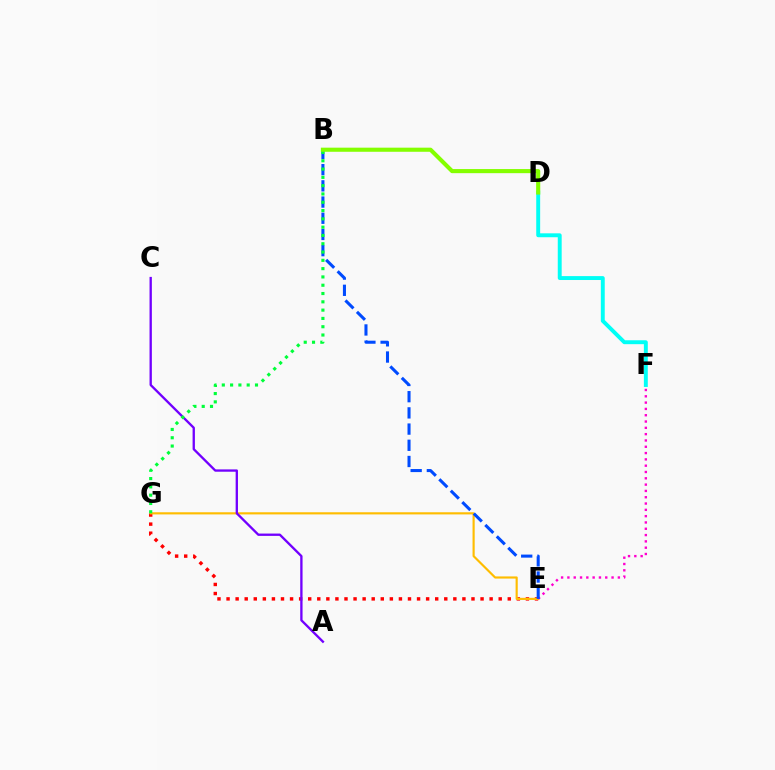{('E', 'G'): [{'color': '#ff0000', 'line_style': 'dotted', 'thickness': 2.46}, {'color': '#ffbd00', 'line_style': 'solid', 'thickness': 1.55}], ('A', 'C'): [{'color': '#7200ff', 'line_style': 'solid', 'thickness': 1.67}], ('E', 'F'): [{'color': '#ff00cf', 'line_style': 'dotted', 'thickness': 1.71}], ('B', 'E'): [{'color': '#004bff', 'line_style': 'dashed', 'thickness': 2.2}], ('D', 'F'): [{'color': '#00fff6', 'line_style': 'solid', 'thickness': 2.81}], ('B', 'G'): [{'color': '#00ff39', 'line_style': 'dotted', 'thickness': 2.25}], ('B', 'D'): [{'color': '#84ff00', 'line_style': 'solid', 'thickness': 2.96}]}